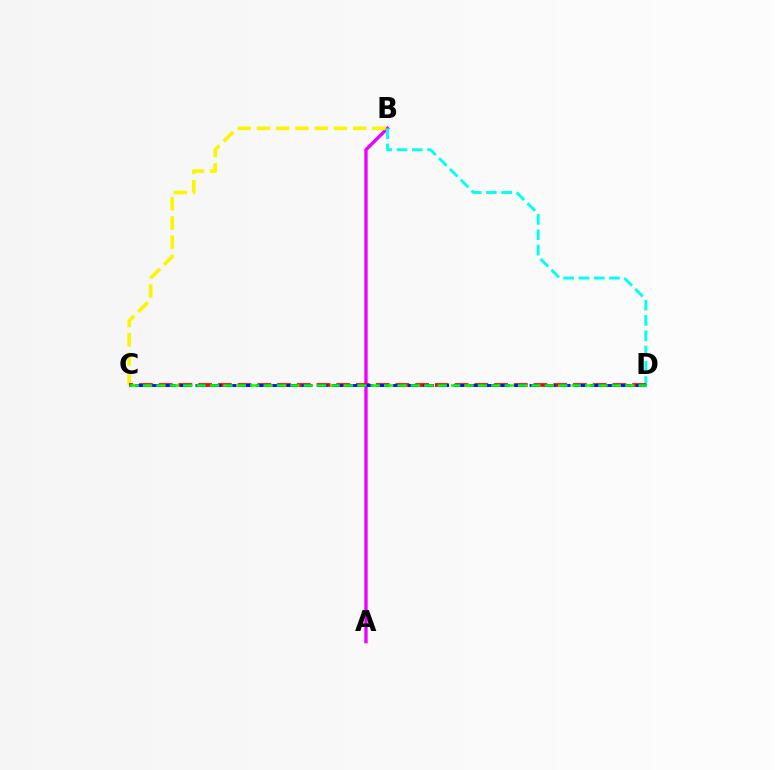{('A', 'B'): [{'color': '#ee00ff', 'line_style': 'solid', 'thickness': 2.42}], ('B', 'C'): [{'color': '#fcf500', 'line_style': 'dashed', 'thickness': 2.62}], ('B', 'D'): [{'color': '#00fff6', 'line_style': 'dashed', 'thickness': 2.08}], ('C', 'D'): [{'color': '#ff0000', 'line_style': 'dashed', 'thickness': 2.68}, {'color': '#0010ff', 'line_style': 'dashed', 'thickness': 2.06}, {'color': '#08ff00', 'line_style': 'dashed', 'thickness': 1.82}]}